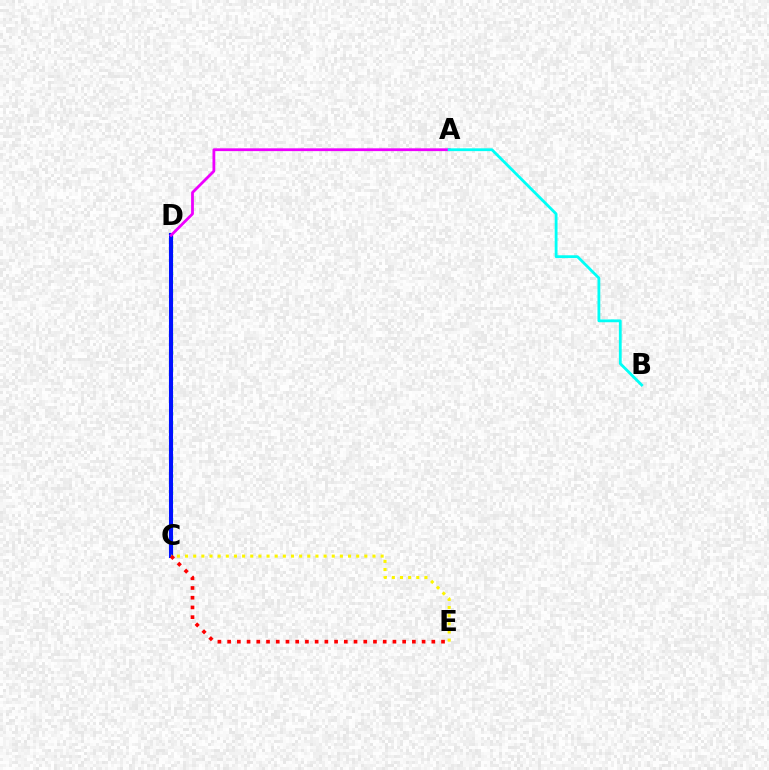{('C', 'D'): [{'color': '#08ff00', 'line_style': 'dotted', 'thickness': 2.39}, {'color': '#0010ff', 'line_style': 'solid', 'thickness': 2.95}], ('C', 'E'): [{'color': '#fcf500', 'line_style': 'dotted', 'thickness': 2.21}, {'color': '#ff0000', 'line_style': 'dotted', 'thickness': 2.64}], ('A', 'D'): [{'color': '#ee00ff', 'line_style': 'solid', 'thickness': 2.01}], ('A', 'B'): [{'color': '#00fff6', 'line_style': 'solid', 'thickness': 2.02}]}